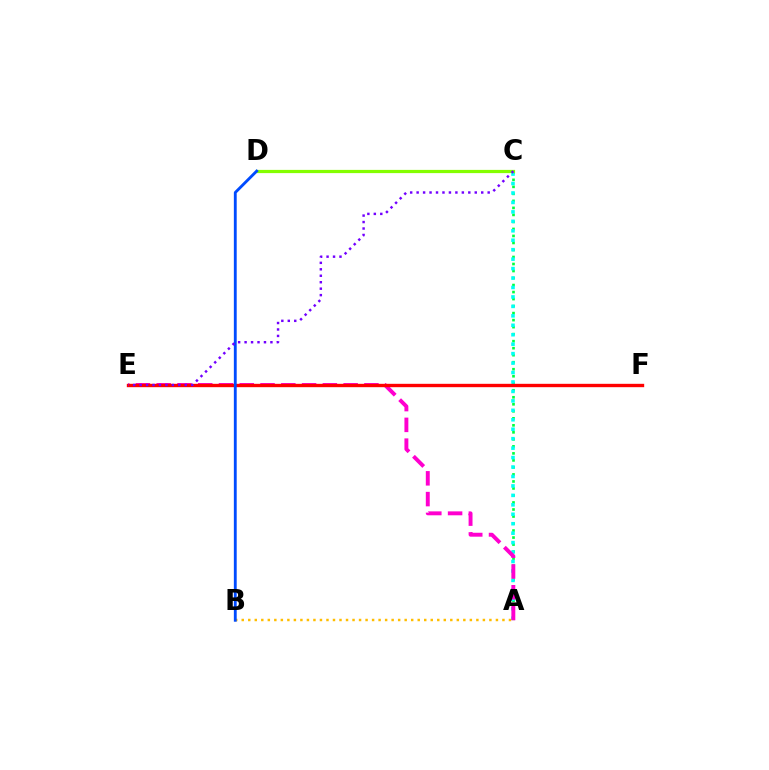{('A', 'C'): [{'color': '#00ff39', 'line_style': 'dotted', 'thickness': 1.91}, {'color': '#00fff6', 'line_style': 'dotted', 'thickness': 2.57}], ('A', 'B'): [{'color': '#ffbd00', 'line_style': 'dotted', 'thickness': 1.77}], ('A', 'E'): [{'color': '#ff00cf', 'line_style': 'dashed', 'thickness': 2.82}], ('E', 'F'): [{'color': '#ff0000', 'line_style': 'solid', 'thickness': 2.43}], ('C', 'D'): [{'color': '#84ff00', 'line_style': 'solid', 'thickness': 2.32}], ('B', 'D'): [{'color': '#004bff', 'line_style': 'solid', 'thickness': 2.05}], ('C', 'E'): [{'color': '#7200ff', 'line_style': 'dotted', 'thickness': 1.75}]}